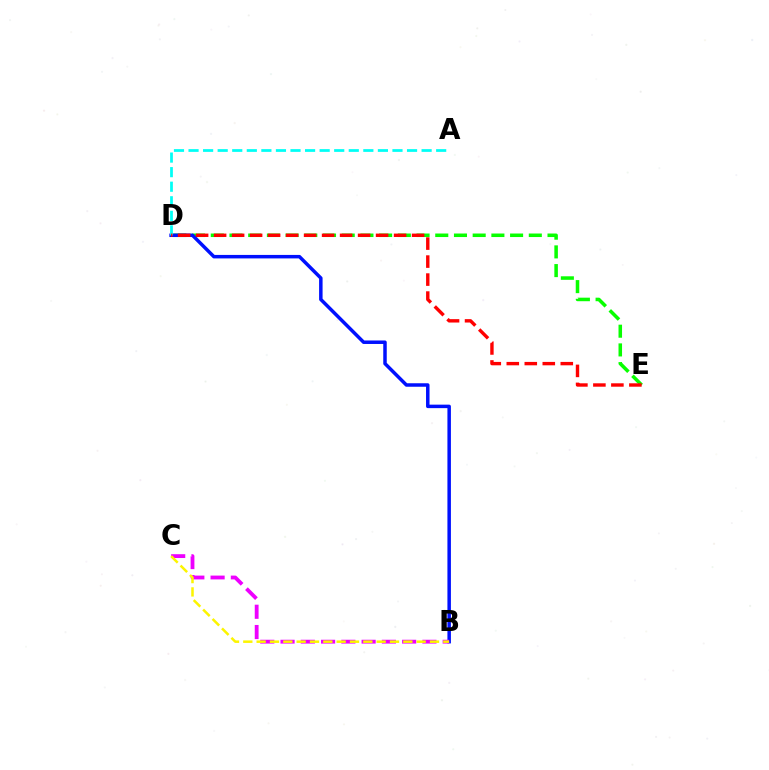{('D', 'E'): [{'color': '#08ff00', 'line_style': 'dashed', 'thickness': 2.54}, {'color': '#ff0000', 'line_style': 'dashed', 'thickness': 2.44}], ('B', 'D'): [{'color': '#0010ff', 'line_style': 'solid', 'thickness': 2.51}], ('B', 'C'): [{'color': '#ee00ff', 'line_style': 'dashed', 'thickness': 2.75}, {'color': '#fcf500', 'line_style': 'dashed', 'thickness': 1.81}], ('A', 'D'): [{'color': '#00fff6', 'line_style': 'dashed', 'thickness': 1.98}]}